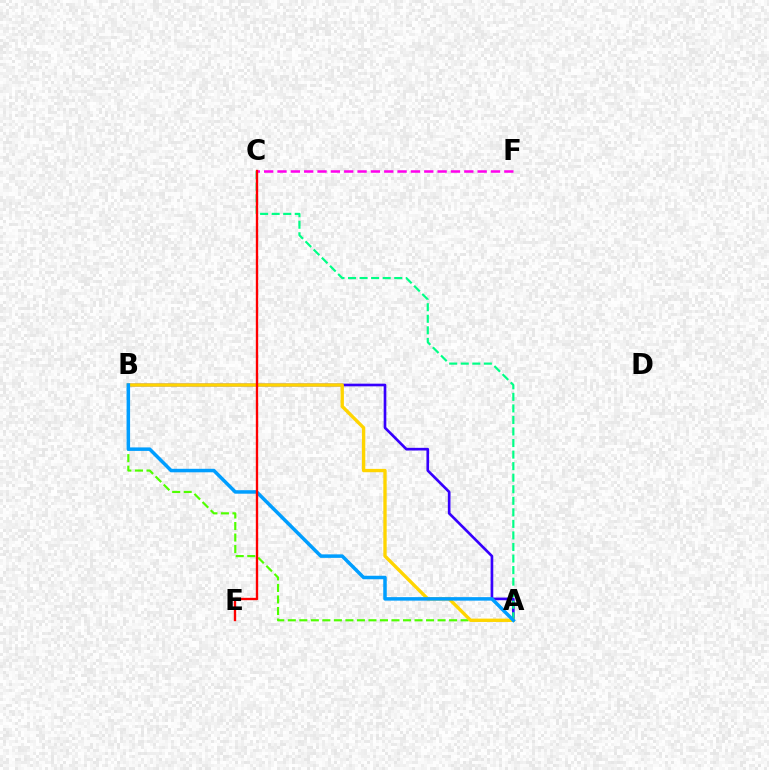{('C', 'F'): [{'color': '#ff00ed', 'line_style': 'dashed', 'thickness': 1.81}], ('A', 'B'): [{'color': '#3700ff', 'line_style': 'solid', 'thickness': 1.92}, {'color': '#4fff00', 'line_style': 'dashed', 'thickness': 1.57}, {'color': '#ffd500', 'line_style': 'solid', 'thickness': 2.41}, {'color': '#009eff', 'line_style': 'solid', 'thickness': 2.52}], ('A', 'C'): [{'color': '#00ff86', 'line_style': 'dashed', 'thickness': 1.57}], ('C', 'E'): [{'color': '#ff0000', 'line_style': 'solid', 'thickness': 1.7}]}